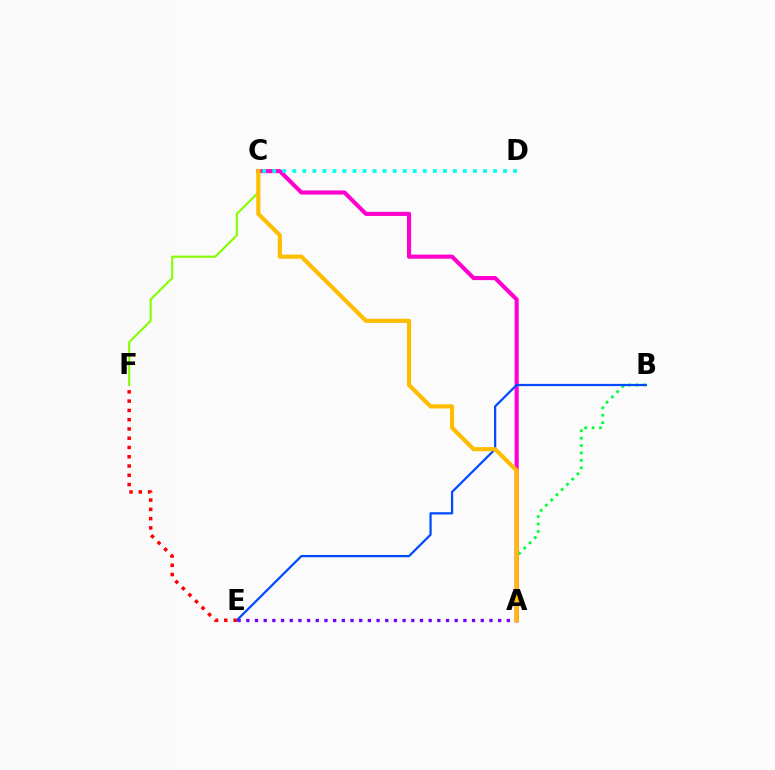{('A', 'C'): [{'color': '#ff00cf', 'line_style': 'solid', 'thickness': 2.96}, {'color': '#ffbd00', 'line_style': 'solid', 'thickness': 2.98}], ('A', 'B'): [{'color': '#00ff39', 'line_style': 'dotted', 'thickness': 2.01}], ('A', 'E'): [{'color': '#7200ff', 'line_style': 'dotted', 'thickness': 2.36}], ('B', 'E'): [{'color': '#004bff', 'line_style': 'solid', 'thickness': 1.61}], ('E', 'F'): [{'color': '#ff0000', 'line_style': 'dotted', 'thickness': 2.52}], ('C', 'D'): [{'color': '#00fff6', 'line_style': 'dotted', 'thickness': 2.73}], ('C', 'F'): [{'color': '#84ff00', 'line_style': 'solid', 'thickness': 1.52}]}